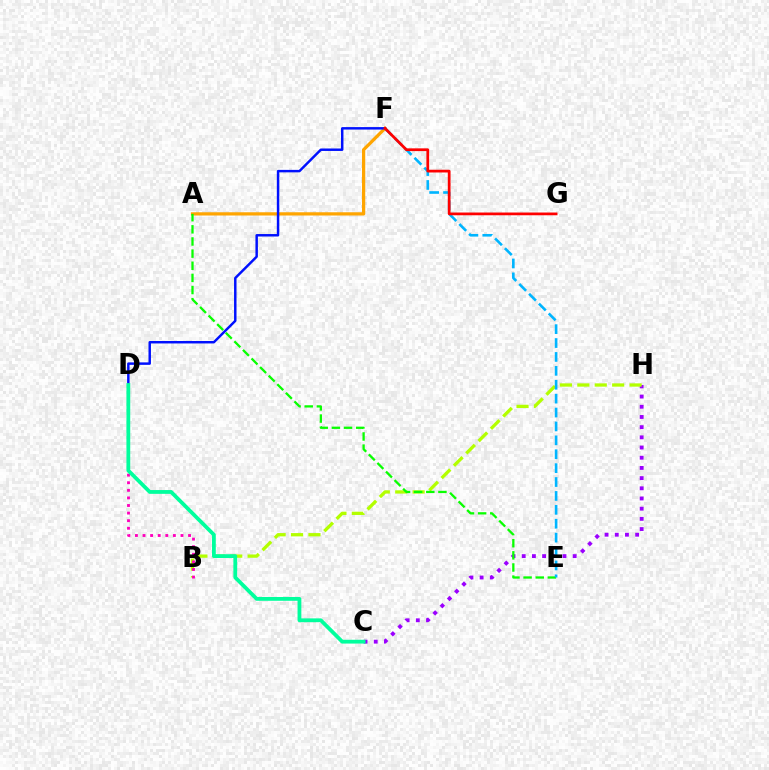{('C', 'H'): [{'color': '#9b00ff', 'line_style': 'dotted', 'thickness': 2.77}], ('B', 'H'): [{'color': '#b3ff00', 'line_style': 'dashed', 'thickness': 2.37}], ('A', 'F'): [{'color': '#ffa500', 'line_style': 'solid', 'thickness': 2.34}], ('A', 'E'): [{'color': '#08ff00', 'line_style': 'dashed', 'thickness': 1.65}], ('B', 'D'): [{'color': '#ff00bd', 'line_style': 'dotted', 'thickness': 2.06}], ('E', 'F'): [{'color': '#00b5ff', 'line_style': 'dashed', 'thickness': 1.89}], ('D', 'F'): [{'color': '#0010ff', 'line_style': 'solid', 'thickness': 1.77}], ('F', 'G'): [{'color': '#ff0000', 'line_style': 'solid', 'thickness': 1.97}], ('C', 'D'): [{'color': '#00ff9d', 'line_style': 'solid', 'thickness': 2.73}]}